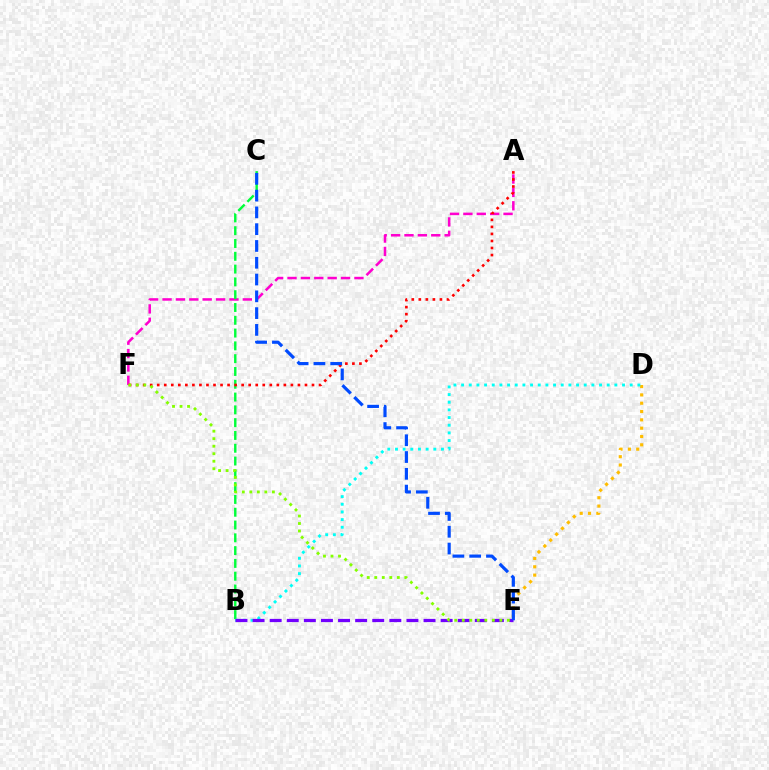{('A', 'F'): [{'color': '#ff00cf', 'line_style': 'dashed', 'thickness': 1.82}, {'color': '#ff0000', 'line_style': 'dotted', 'thickness': 1.91}], ('D', 'E'): [{'color': '#ffbd00', 'line_style': 'dotted', 'thickness': 2.26}], ('B', 'C'): [{'color': '#00ff39', 'line_style': 'dashed', 'thickness': 1.74}], ('B', 'D'): [{'color': '#00fff6', 'line_style': 'dotted', 'thickness': 2.08}], ('B', 'E'): [{'color': '#7200ff', 'line_style': 'dashed', 'thickness': 2.32}], ('E', 'F'): [{'color': '#84ff00', 'line_style': 'dotted', 'thickness': 2.04}], ('C', 'E'): [{'color': '#004bff', 'line_style': 'dashed', 'thickness': 2.28}]}